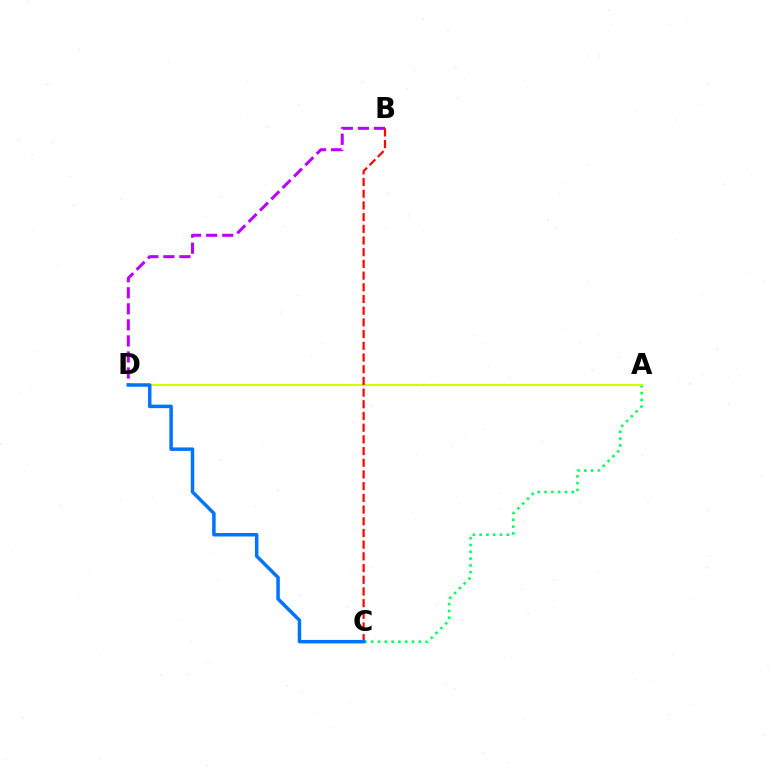{('A', 'C'): [{'color': '#00ff5c', 'line_style': 'dotted', 'thickness': 1.85}], ('A', 'D'): [{'color': '#d1ff00', 'line_style': 'solid', 'thickness': 1.51}], ('B', 'D'): [{'color': '#b900ff', 'line_style': 'dashed', 'thickness': 2.18}], ('B', 'C'): [{'color': '#ff0000', 'line_style': 'dashed', 'thickness': 1.59}], ('C', 'D'): [{'color': '#0074ff', 'line_style': 'solid', 'thickness': 2.52}]}